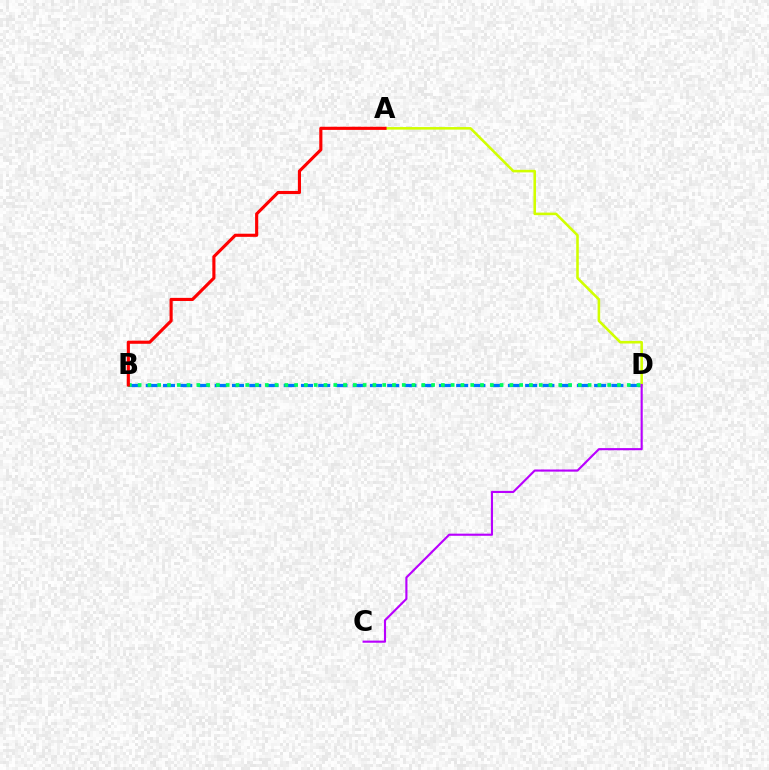{('B', 'D'): [{'color': '#0074ff', 'line_style': 'dashed', 'thickness': 2.34}, {'color': '#00ff5c', 'line_style': 'dotted', 'thickness': 2.66}], ('A', 'D'): [{'color': '#d1ff00', 'line_style': 'solid', 'thickness': 1.85}], ('A', 'B'): [{'color': '#ff0000', 'line_style': 'solid', 'thickness': 2.25}], ('C', 'D'): [{'color': '#b900ff', 'line_style': 'solid', 'thickness': 1.54}]}